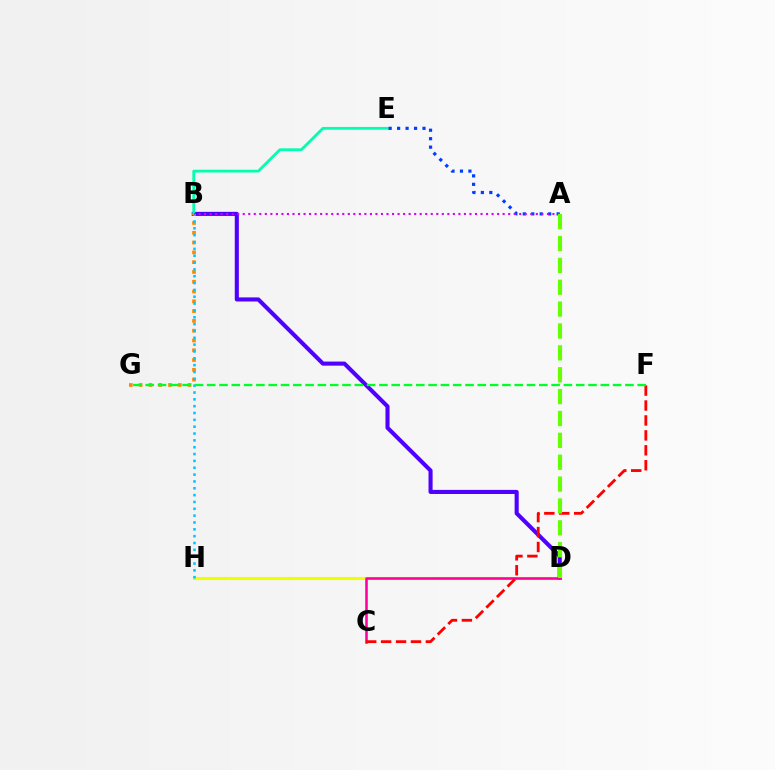{('D', 'H'): [{'color': '#eeff00', 'line_style': 'solid', 'thickness': 2.25}], ('B', 'D'): [{'color': '#4f00ff', 'line_style': 'solid', 'thickness': 2.94}], ('B', 'E'): [{'color': '#00ffaf', 'line_style': 'solid', 'thickness': 2.01}], ('A', 'E'): [{'color': '#003fff', 'line_style': 'dotted', 'thickness': 2.3}], ('C', 'D'): [{'color': '#ff00a0', 'line_style': 'solid', 'thickness': 1.84}], ('B', 'G'): [{'color': '#ff8800', 'line_style': 'dotted', 'thickness': 2.66}], ('A', 'B'): [{'color': '#d600ff', 'line_style': 'dotted', 'thickness': 1.5}], ('C', 'F'): [{'color': '#ff0000', 'line_style': 'dashed', 'thickness': 2.03}], ('A', 'D'): [{'color': '#66ff00', 'line_style': 'dashed', 'thickness': 2.97}], ('B', 'H'): [{'color': '#00c7ff', 'line_style': 'dotted', 'thickness': 1.86}], ('F', 'G'): [{'color': '#00ff27', 'line_style': 'dashed', 'thickness': 1.67}]}